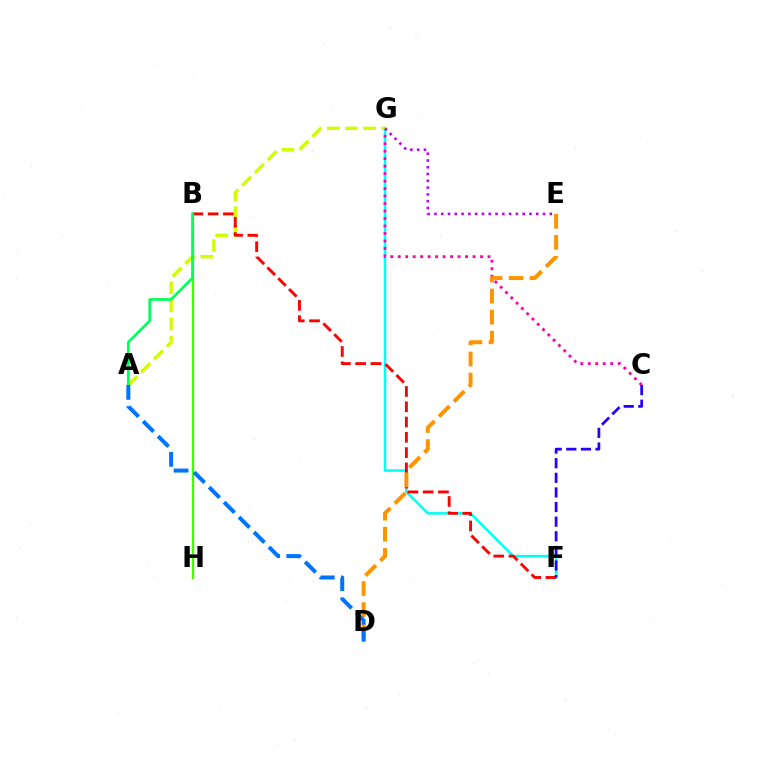{('F', 'G'): [{'color': '#00fff6', 'line_style': 'solid', 'thickness': 1.82}], ('C', 'G'): [{'color': '#ff00ac', 'line_style': 'dotted', 'thickness': 2.03}], ('A', 'G'): [{'color': '#d1ff00', 'line_style': 'dashed', 'thickness': 2.46}], ('B', 'H'): [{'color': '#3dff00', 'line_style': 'solid', 'thickness': 1.59}], ('B', 'F'): [{'color': '#ff0000', 'line_style': 'dashed', 'thickness': 2.08}], ('A', 'B'): [{'color': '#00ff5c', 'line_style': 'solid', 'thickness': 1.93}], ('D', 'E'): [{'color': '#ff9400', 'line_style': 'dashed', 'thickness': 2.86}], ('E', 'G'): [{'color': '#b900ff', 'line_style': 'dotted', 'thickness': 1.84}], ('C', 'F'): [{'color': '#2500ff', 'line_style': 'dashed', 'thickness': 1.99}], ('A', 'D'): [{'color': '#0074ff', 'line_style': 'dashed', 'thickness': 2.88}]}